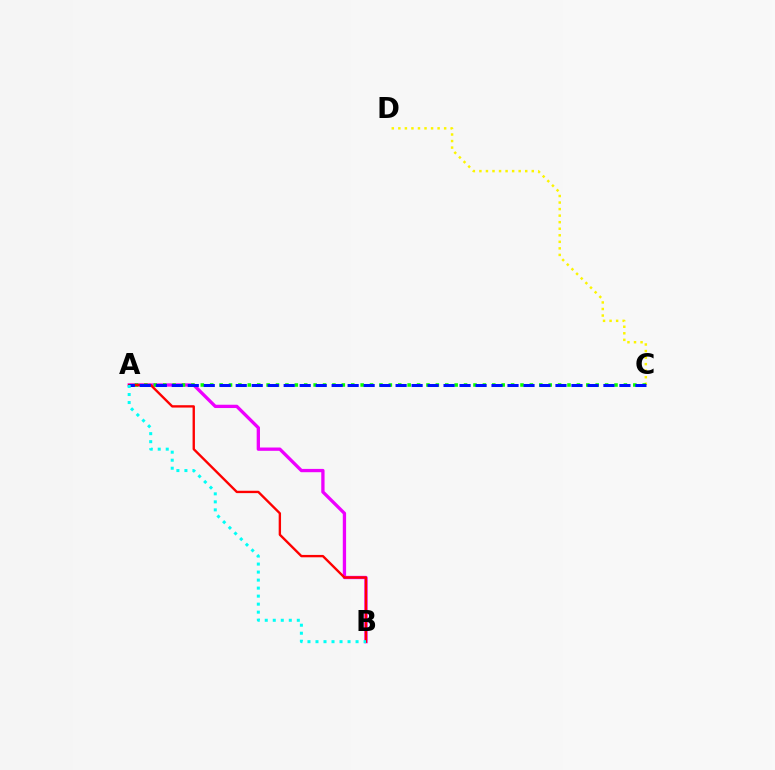{('A', 'B'): [{'color': '#ee00ff', 'line_style': 'solid', 'thickness': 2.38}, {'color': '#ff0000', 'line_style': 'solid', 'thickness': 1.7}, {'color': '#00fff6', 'line_style': 'dotted', 'thickness': 2.18}], ('C', 'D'): [{'color': '#fcf500', 'line_style': 'dotted', 'thickness': 1.78}], ('A', 'C'): [{'color': '#08ff00', 'line_style': 'dotted', 'thickness': 2.55}, {'color': '#0010ff', 'line_style': 'dashed', 'thickness': 2.17}]}